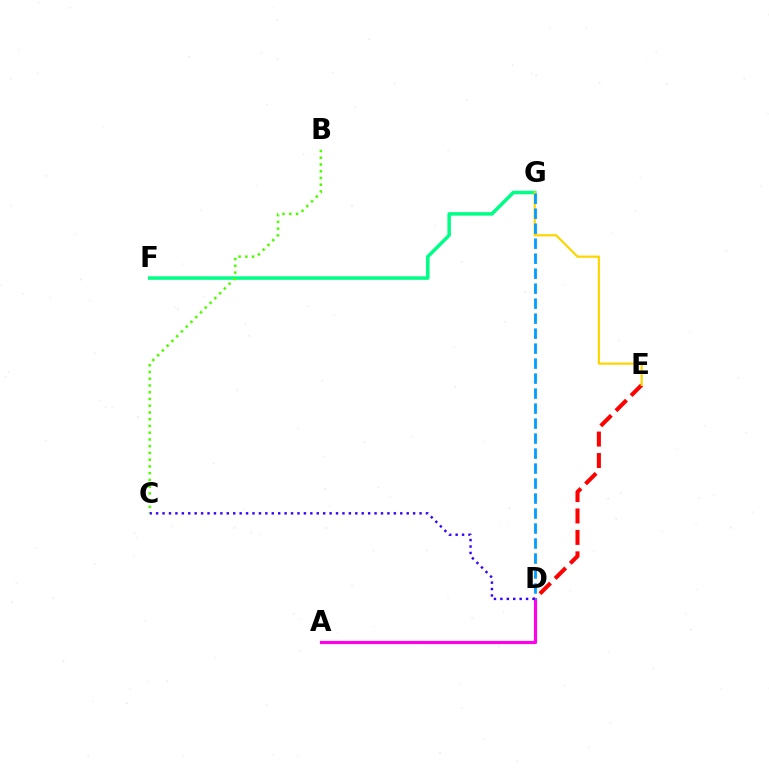{('F', 'G'): [{'color': '#00ff86', 'line_style': 'solid', 'thickness': 2.54}], ('D', 'E'): [{'color': '#ff0000', 'line_style': 'dashed', 'thickness': 2.91}], ('A', 'D'): [{'color': '#ff00ed', 'line_style': 'solid', 'thickness': 2.28}], ('E', 'G'): [{'color': '#ffd500', 'line_style': 'solid', 'thickness': 1.58}], ('D', 'G'): [{'color': '#009eff', 'line_style': 'dashed', 'thickness': 2.04}], ('B', 'C'): [{'color': '#4fff00', 'line_style': 'dotted', 'thickness': 1.83}], ('C', 'D'): [{'color': '#3700ff', 'line_style': 'dotted', 'thickness': 1.75}]}